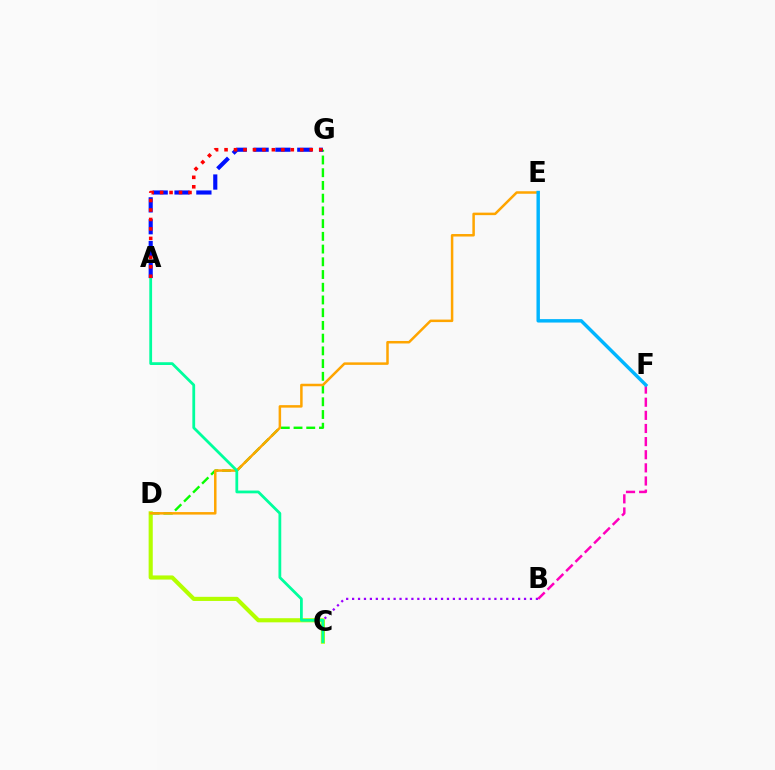{('B', 'C'): [{'color': '#9b00ff', 'line_style': 'dotted', 'thickness': 1.61}], ('B', 'F'): [{'color': '#ff00bd', 'line_style': 'dashed', 'thickness': 1.78}], ('D', 'G'): [{'color': '#08ff00', 'line_style': 'dashed', 'thickness': 1.73}], ('A', 'G'): [{'color': '#0010ff', 'line_style': 'dashed', 'thickness': 2.97}, {'color': '#ff0000', 'line_style': 'dotted', 'thickness': 2.57}], ('C', 'D'): [{'color': '#b3ff00', 'line_style': 'solid', 'thickness': 2.97}], ('D', 'E'): [{'color': '#ffa500', 'line_style': 'solid', 'thickness': 1.8}], ('A', 'C'): [{'color': '#00ff9d', 'line_style': 'solid', 'thickness': 2.0}], ('E', 'F'): [{'color': '#00b5ff', 'line_style': 'solid', 'thickness': 2.47}]}